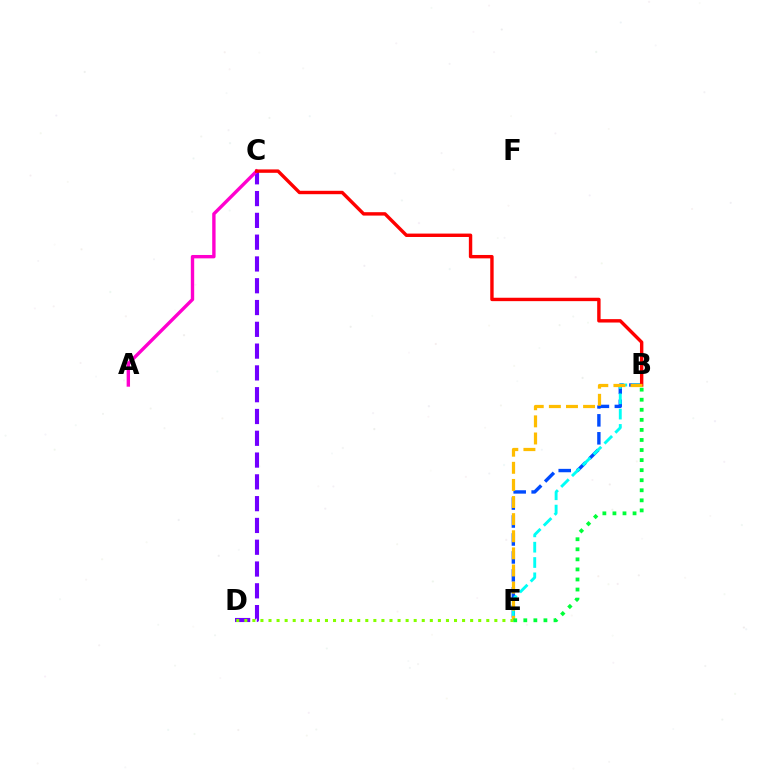{('B', 'E'): [{'color': '#004bff', 'line_style': 'dashed', 'thickness': 2.44}, {'color': '#00fff6', 'line_style': 'dashed', 'thickness': 2.08}, {'color': '#ffbd00', 'line_style': 'dashed', 'thickness': 2.32}, {'color': '#00ff39', 'line_style': 'dotted', 'thickness': 2.73}], ('C', 'D'): [{'color': '#7200ff', 'line_style': 'dashed', 'thickness': 2.96}], ('D', 'E'): [{'color': '#84ff00', 'line_style': 'dotted', 'thickness': 2.19}], ('A', 'C'): [{'color': '#ff00cf', 'line_style': 'solid', 'thickness': 2.43}], ('B', 'C'): [{'color': '#ff0000', 'line_style': 'solid', 'thickness': 2.45}]}